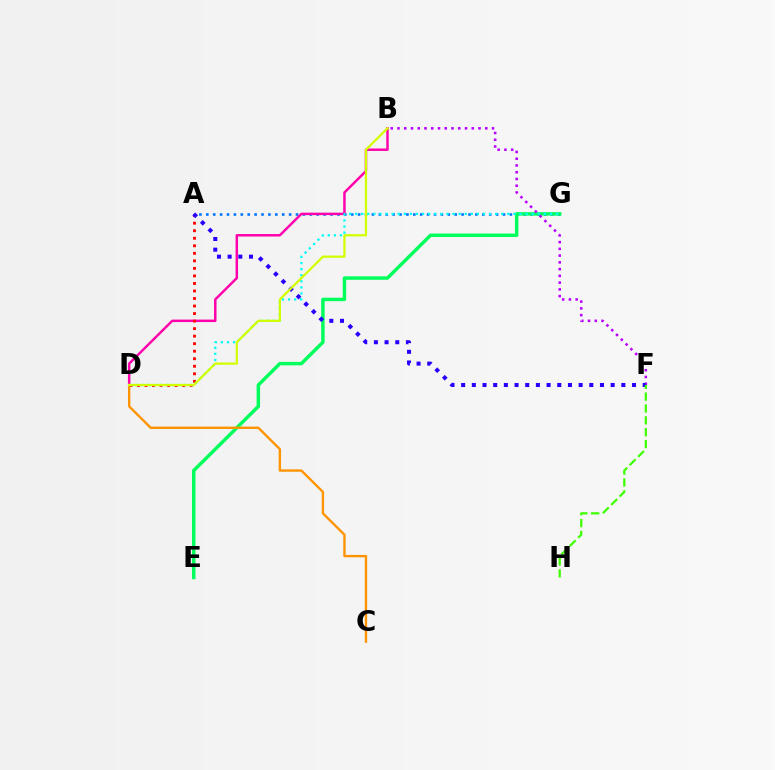{('A', 'G'): [{'color': '#0074ff', 'line_style': 'dotted', 'thickness': 1.87}], ('E', 'G'): [{'color': '#00ff5c', 'line_style': 'solid', 'thickness': 2.49}], ('B', 'D'): [{'color': '#ff00ac', 'line_style': 'solid', 'thickness': 1.78}, {'color': '#d1ff00', 'line_style': 'solid', 'thickness': 1.61}], ('B', 'F'): [{'color': '#b900ff', 'line_style': 'dotted', 'thickness': 1.83}], ('A', 'D'): [{'color': '#ff0000', 'line_style': 'dotted', 'thickness': 2.05}], ('D', 'G'): [{'color': '#00fff6', 'line_style': 'dotted', 'thickness': 1.65}], ('A', 'F'): [{'color': '#2500ff', 'line_style': 'dotted', 'thickness': 2.9}], ('C', 'D'): [{'color': '#ff9400', 'line_style': 'solid', 'thickness': 1.71}], ('F', 'H'): [{'color': '#3dff00', 'line_style': 'dashed', 'thickness': 1.61}]}